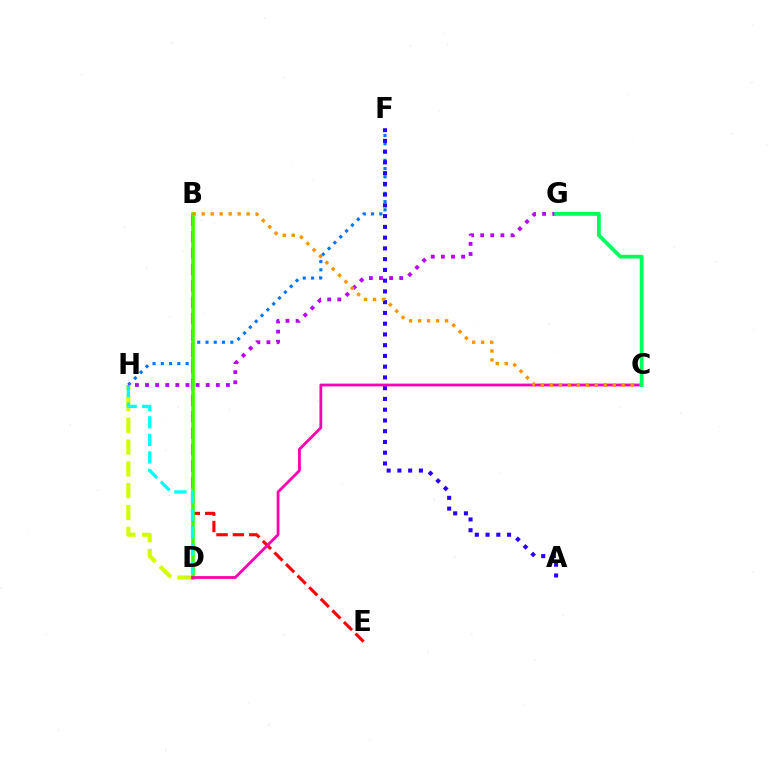{('D', 'H'): [{'color': '#d1ff00', 'line_style': 'dashed', 'thickness': 2.96}, {'color': '#00fff6', 'line_style': 'dashed', 'thickness': 2.38}], ('B', 'E'): [{'color': '#ff0000', 'line_style': 'dashed', 'thickness': 2.22}], ('F', 'H'): [{'color': '#0074ff', 'line_style': 'dotted', 'thickness': 2.24}], ('B', 'D'): [{'color': '#3dff00', 'line_style': 'solid', 'thickness': 2.61}], ('A', 'F'): [{'color': '#2500ff', 'line_style': 'dotted', 'thickness': 2.92}], ('G', 'H'): [{'color': '#b900ff', 'line_style': 'dotted', 'thickness': 2.75}], ('C', 'D'): [{'color': '#ff00ac', 'line_style': 'solid', 'thickness': 2.01}], ('B', 'C'): [{'color': '#ff9400', 'line_style': 'dotted', 'thickness': 2.44}], ('C', 'G'): [{'color': '#00ff5c', 'line_style': 'solid', 'thickness': 2.73}]}